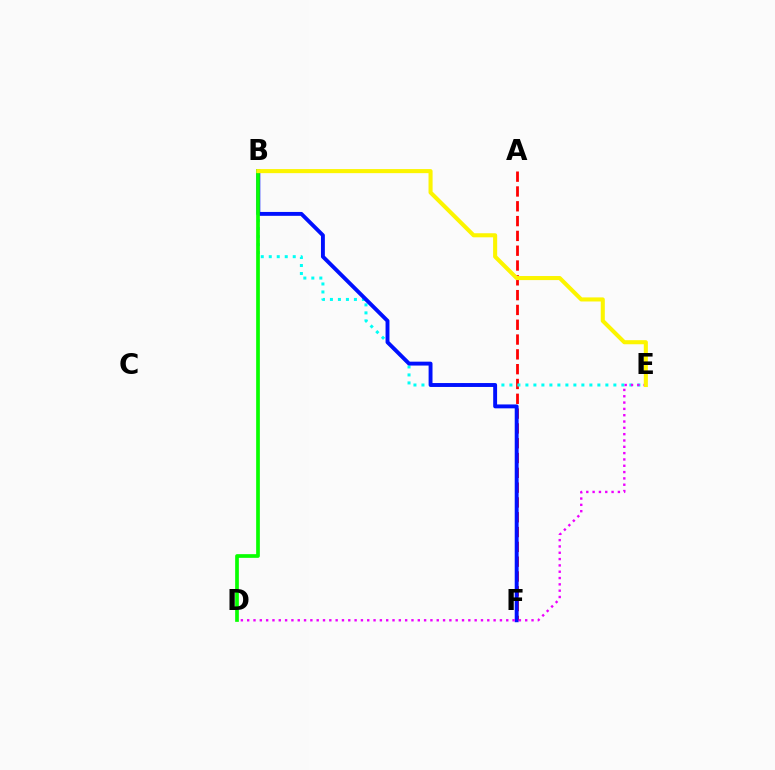{('A', 'F'): [{'color': '#ff0000', 'line_style': 'dashed', 'thickness': 2.01}], ('B', 'E'): [{'color': '#00fff6', 'line_style': 'dotted', 'thickness': 2.17}, {'color': '#fcf500', 'line_style': 'solid', 'thickness': 2.93}], ('B', 'F'): [{'color': '#0010ff', 'line_style': 'solid', 'thickness': 2.8}], ('D', 'E'): [{'color': '#ee00ff', 'line_style': 'dotted', 'thickness': 1.72}], ('B', 'D'): [{'color': '#08ff00', 'line_style': 'solid', 'thickness': 2.66}]}